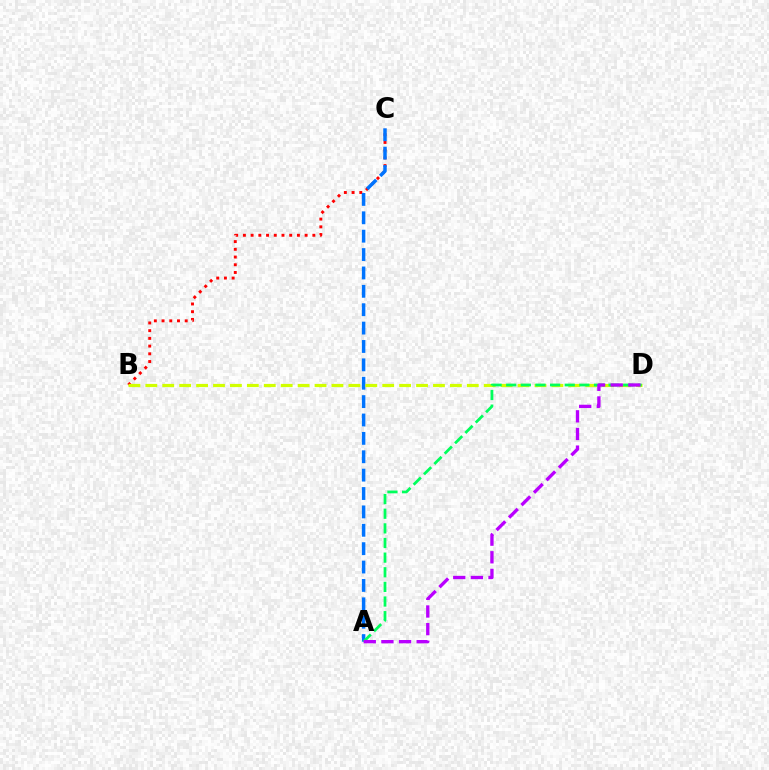{('B', 'C'): [{'color': '#ff0000', 'line_style': 'dotted', 'thickness': 2.1}], ('A', 'C'): [{'color': '#0074ff', 'line_style': 'dashed', 'thickness': 2.5}], ('B', 'D'): [{'color': '#d1ff00', 'line_style': 'dashed', 'thickness': 2.3}], ('A', 'D'): [{'color': '#00ff5c', 'line_style': 'dashed', 'thickness': 1.99}, {'color': '#b900ff', 'line_style': 'dashed', 'thickness': 2.4}]}